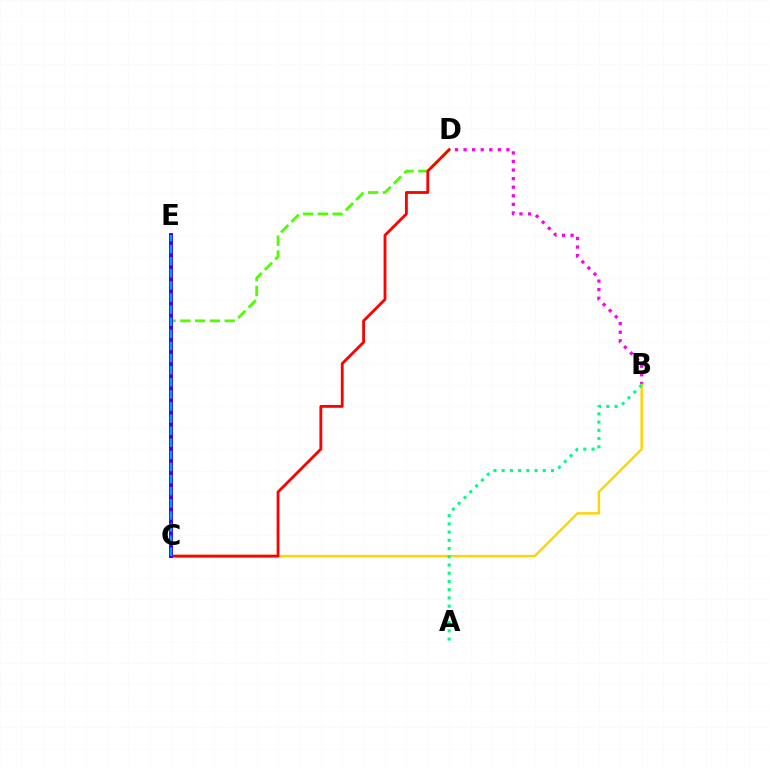{('B', 'D'): [{'color': '#ff00ed', 'line_style': 'dotted', 'thickness': 2.33}], ('B', 'C'): [{'color': '#ffd500', 'line_style': 'solid', 'thickness': 1.76}], ('A', 'B'): [{'color': '#00ff86', 'line_style': 'dotted', 'thickness': 2.24}], ('C', 'D'): [{'color': '#4fff00', 'line_style': 'dashed', 'thickness': 2.01}, {'color': '#ff0000', 'line_style': 'solid', 'thickness': 2.04}], ('C', 'E'): [{'color': '#3700ff', 'line_style': 'solid', 'thickness': 2.81}, {'color': '#009eff', 'line_style': 'dashed', 'thickness': 1.64}]}